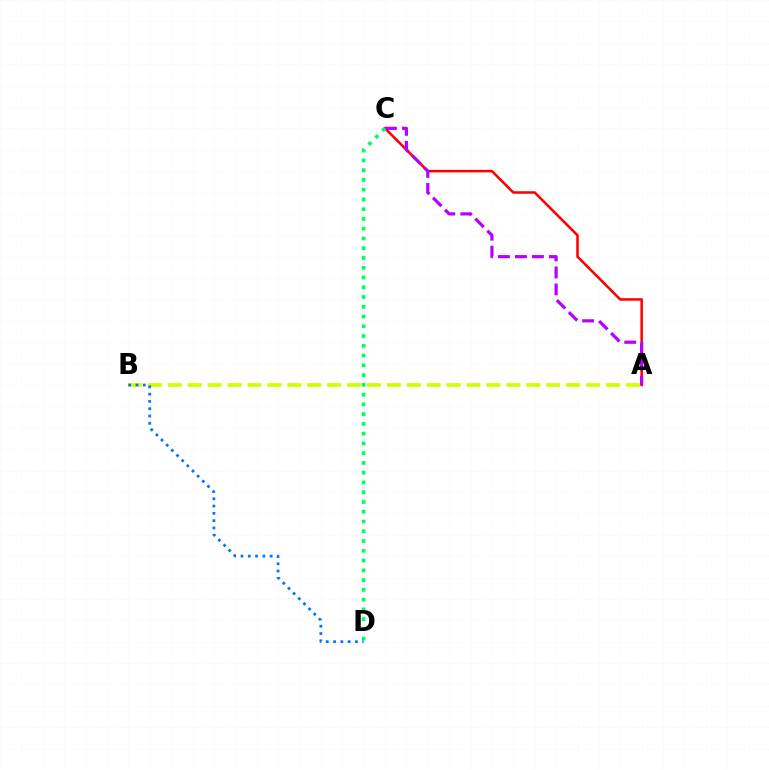{('A', 'C'): [{'color': '#ff0000', 'line_style': 'solid', 'thickness': 1.84}, {'color': '#b900ff', 'line_style': 'dashed', 'thickness': 2.31}], ('C', 'D'): [{'color': '#00ff5c', 'line_style': 'dotted', 'thickness': 2.65}], ('A', 'B'): [{'color': '#d1ff00', 'line_style': 'dashed', 'thickness': 2.71}], ('B', 'D'): [{'color': '#0074ff', 'line_style': 'dotted', 'thickness': 1.98}]}